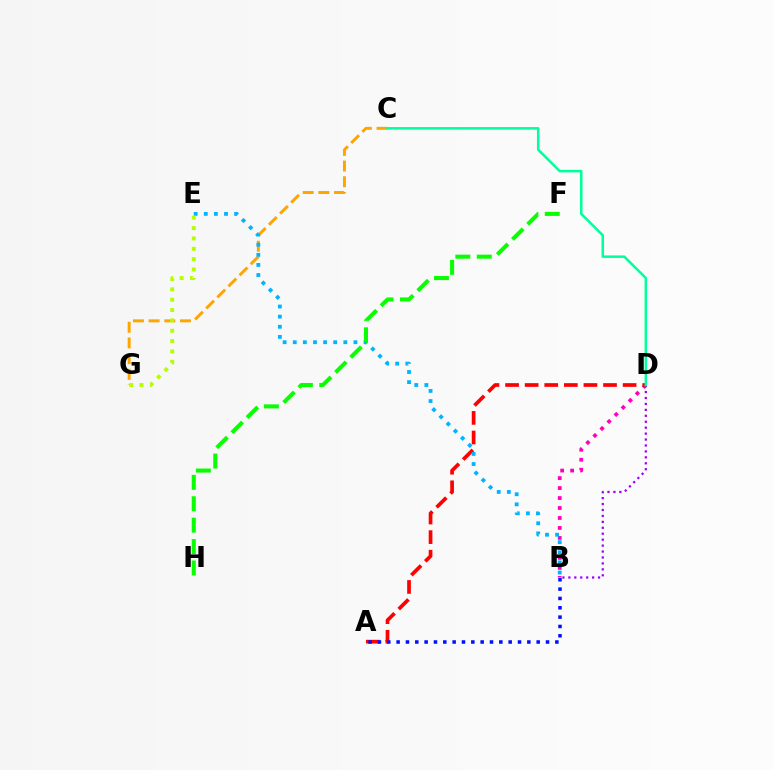{('C', 'G'): [{'color': '#ffa500', 'line_style': 'dashed', 'thickness': 2.13}], ('B', 'D'): [{'color': '#ff00bd', 'line_style': 'dotted', 'thickness': 2.71}, {'color': '#9b00ff', 'line_style': 'dotted', 'thickness': 1.61}], ('A', 'D'): [{'color': '#ff0000', 'line_style': 'dashed', 'thickness': 2.66}], ('A', 'B'): [{'color': '#0010ff', 'line_style': 'dotted', 'thickness': 2.54}], ('B', 'E'): [{'color': '#00b5ff', 'line_style': 'dotted', 'thickness': 2.75}], ('E', 'G'): [{'color': '#b3ff00', 'line_style': 'dotted', 'thickness': 2.81}], ('F', 'H'): [{'color': '#08ff00', 'line_style': 'dashed', 'thickness': 2.91}], ('C', 'D'): [{'color': '#00ff9d', 'line_style': 'solid', 'thickness': 1.81}]}